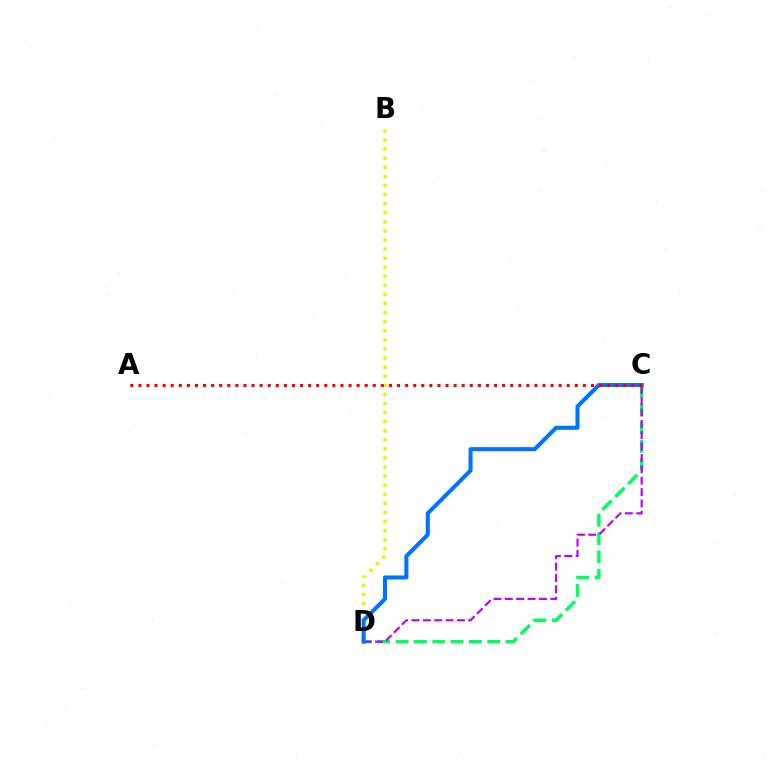{('C', 'D'): [{'color': '#00ff5c', 'line_style': 'dashed', 'thickness': 2.49}, {'color': '#b900ff', 'line_style': 'dashed', 'thickness': 1.54}, {'color': '#0074ff', 'line_style': 'solid', 'thickness': 2.92}], ('B', 'D'): [{'color': '#d1ff00', 'line_style': 'dotted', 'thickness': 2.47}], ('A', 'C'): [{'color': '#ff0000', 'line_style': 'dotted', 'thickness': 2.2}]}